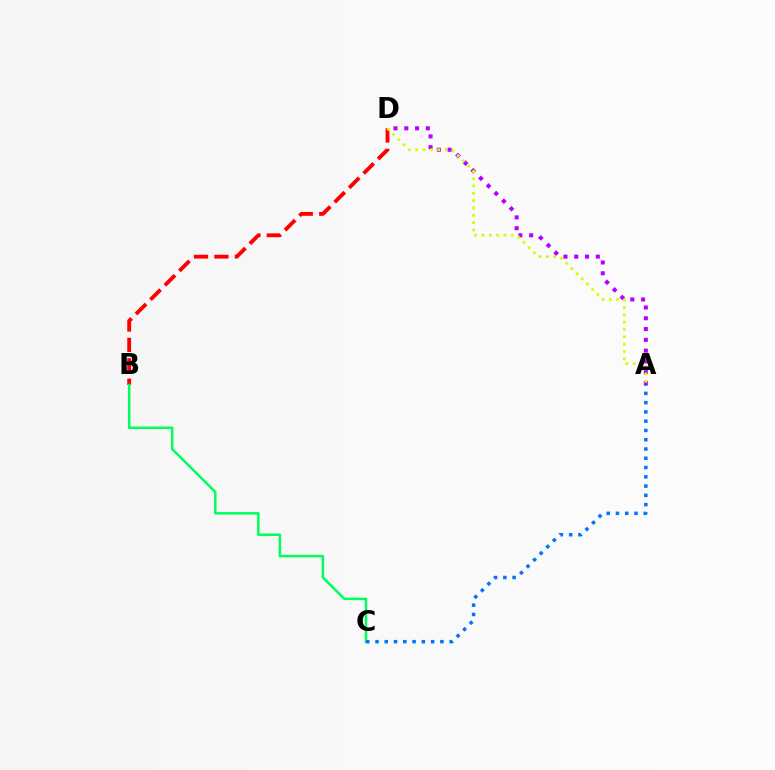{('A', 'D'): [{'color': '#b900ff', 'line_style': 'dotted', 'thickness': 2.93}, {'color': '#d1ff00', 'line_style': 'dotted', 'thickness': 1.99}], ('B', 'D'): [{'color': '#ff0000', 'line_style': 'dashed', 'thickness': 2.77}], ('B', 'C'): [{'color': '#00ff5c', 'line_style': 'solid', 'thickness': 1.8}], ('A', 'C'): [{'color': '#0074ff', 'line_style': 'dotted', 'thickness': 2.52}]}